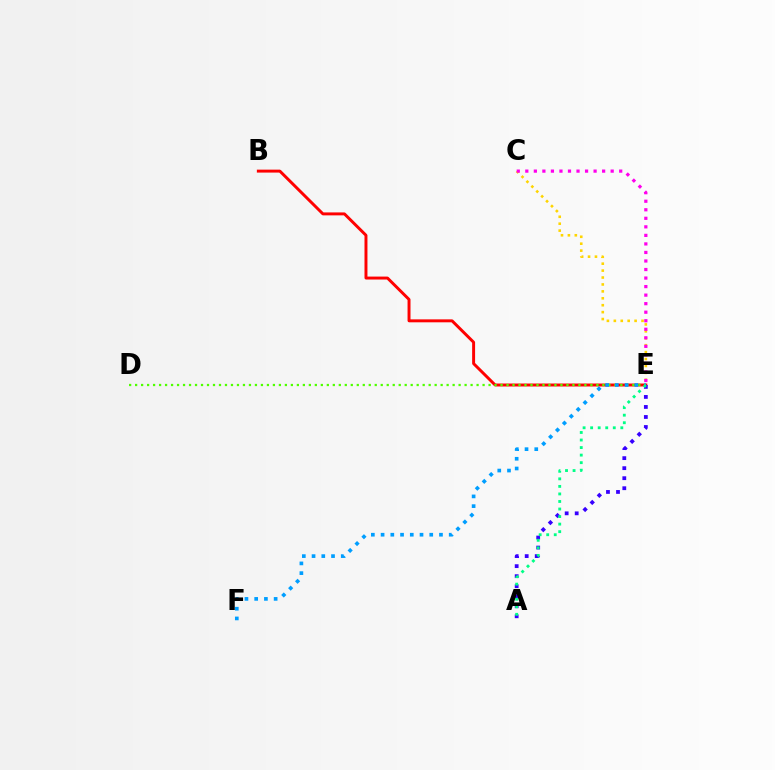{('B', 'E'): [{'color': '#ff0000', 'line_style': 'solid', 'thickness': 2.12}], ('D', 'E'): [{'color': '#4fff00', 'line_style': 'dotted', 'thickness': 1.63}], ('E', 'F'): [{'color': '#009eff', 'line_style': 'dotted', 'thickness': 2.64}], ('A', 'E'): [{'color': '#3700ff', 'line_style': 'dotted', 'thickness': 2.72}, {'color': '#00ff86', 'line_style': 'dotted', 'thickness': 2.05}], ('C', 'E'): [{'color': '#ffd500', 'line_style': 'dotted', 'thickness': 1.88}, {'color': '#ff00ed', 'line_style': 'dotted', 'thickness': 2.32}]}